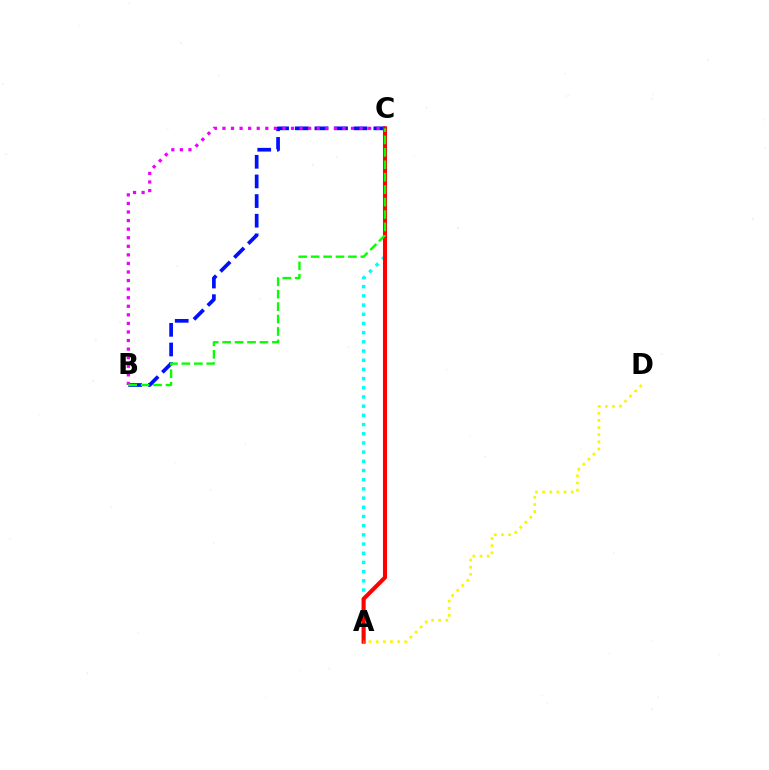{('B', 'C'): [{'color': '#0010ff', 'line_style': 'dashed', 'thickness': 2.67}, {'color': '#ee00ff', 'line_style': 'dotted', 'thickness': 2.33}, {'color': '#08ff00', 'line_style': 'dashed', 'thickness': 1.69}], ('A', 'C'): [{'color': '#00fff6', 'line_style': 'dotted', 'thickness': 2.5}, {'color': '#ff0000', 'line_style': 'solid', 'thickness': 2.93}], ('A', 'D'): [{'color': '#fcf500', 'line_style': 'dotted', 'thickness': 1.94}]}